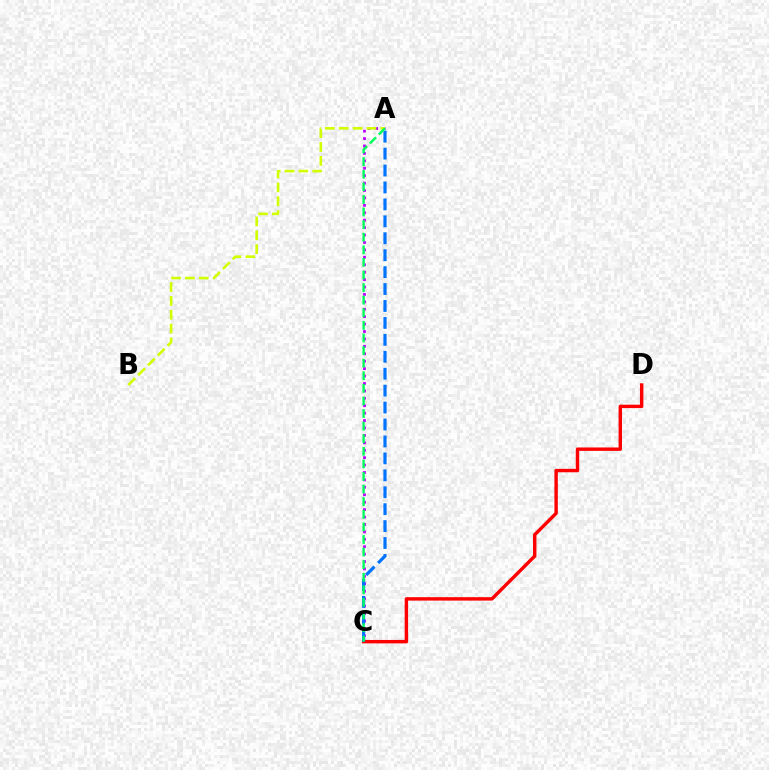{('A', 'C'): [{'color': '#b900ff', 'line_style': 'dotted', 'thickness': 2.02}, {'color': '#0074ff', 'line_style': 'dashed', 'thickness': 2.3}, {'color': '#00ff5c', 'line_style': 'dashed', 'thickness': 1.71}], ('C', 'D'): [{'color': '#ff0000', 'line_style': 'solid', 'thickness': 2.46}], ('A', 'B'): [{'color': '#d1ff00', 'line_style': 'dashed', 'thickness': 1.88}]}